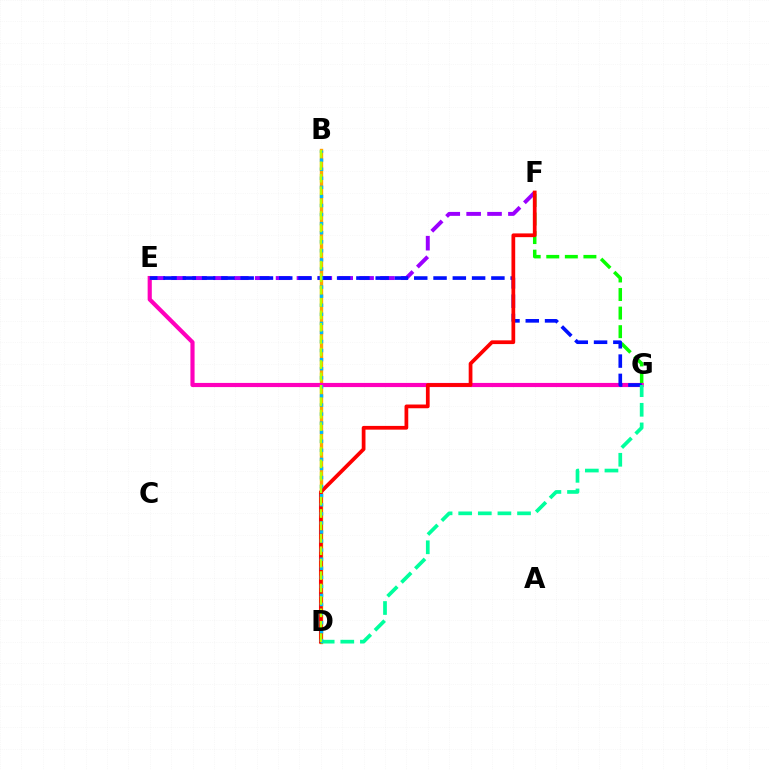{('F', 'G'): [{'color': '#08ff00', 'line_style': 'dashed', 'thickness': 2.52}], ('E', 'F'): [{'color': '#9b00ff', 'line_style': 'dashed', 'thickness': 2.84}], ('B', 'D'): [{'color': '#ffa500', 'line_style': 'solid', 'thickness': 2.42}, {'color': '#00b5ff', 'line_style': 'dotted', 'thickness': 2.46}, {'color': '#b3ff00', 'line_style': 'dashed', 'thickness': 1.69}], ('E', 'G'): [{'color': '#ff00bd', 'line_style': 'solid', 'thickness': 2.99}, {'color': '#0010ff', 'line_style': 'dashed', 'thickness': 2.62}], ('D', 'F'): [{'color': '#ff0000', 'line_style': 'solid', 'thickness': 2.69}], ('D', 'G'): [{'color': '#00ff9d', 'line_style': 'dashed', 'thickness': 2.66}]}